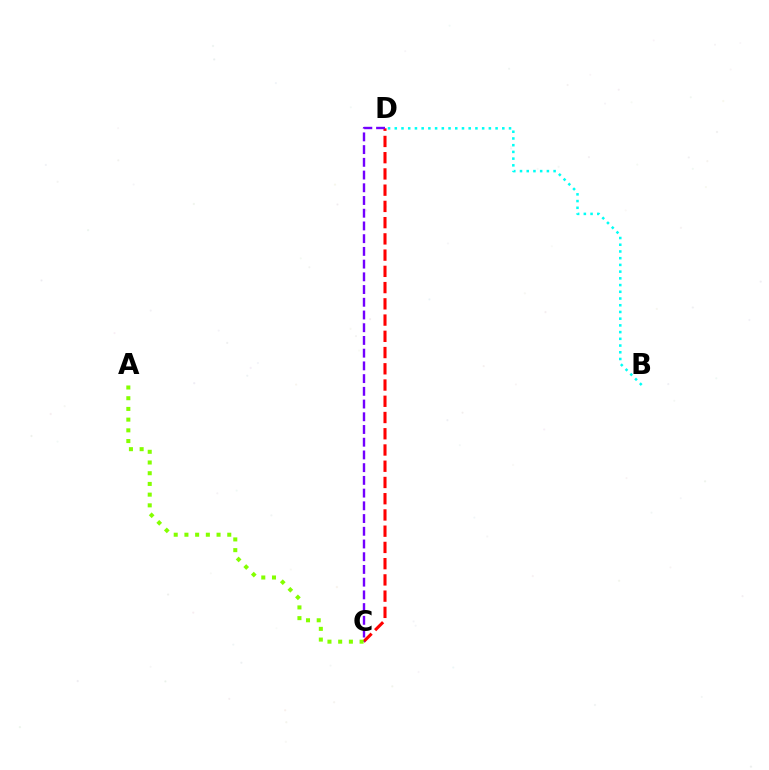{('C', 'D'): [{'color': '#ff0000', 'line_style': 'dashed', 'thickness': 2.21}, {'color': '#7200ff', 'line_style': 'dashed', 'thickness': 1.73}], ('B', 'D'): [{'color': '#00fff6', 'line_style': 'dotted', 'thickness': 1.83}], ('A', 'C'): [{'color': '#84ff00', 'line_style': 'dotted', 'thickness': 2.91}]}